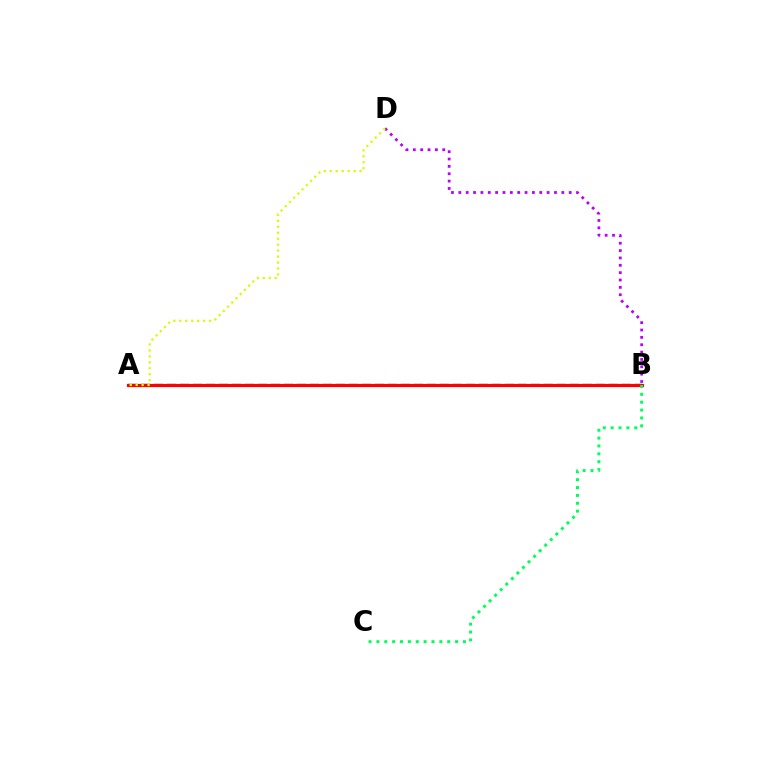{('A', 'B'): [{'color': '#0074ff', 'line_style': 'dashed', 'thickness': 1.76}, {'color': '#ff0000', 'line_style': 'solid', 'thickness': 2.28}], ('B', 'D'): [{'color': '#b900ff', 'line_style': 'dotted', 'thickness': 2.0}], ('B', 'C'): [{'color': '#00ff5c', 'line_style': 'dotted', 'thickness': 2.14}], ('A', 'D'): [{'color': '#d1ff00', 'line_style': 'dotted', 'thickness': 1.62}]}